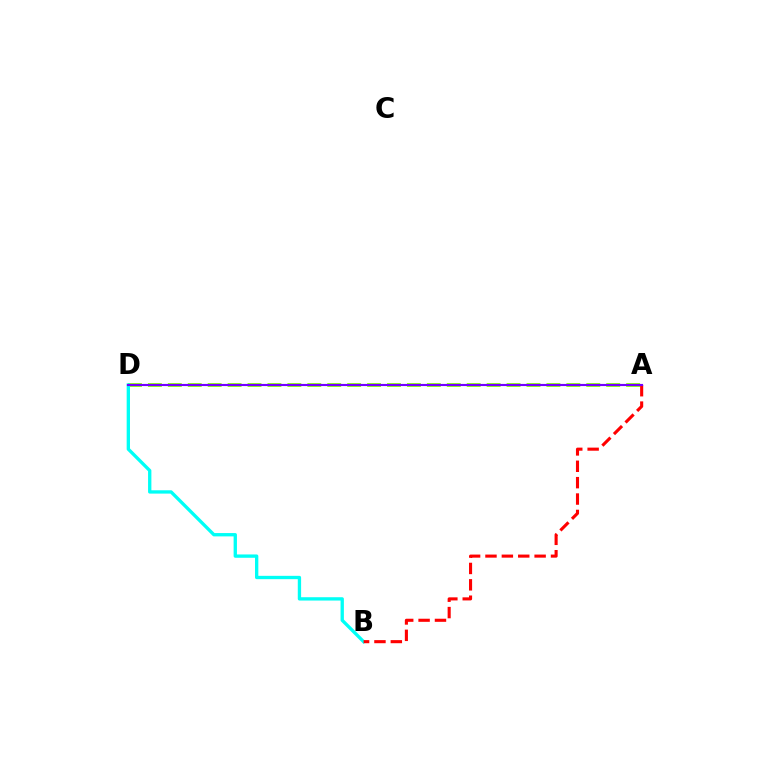{('A', 'D'): [{'color': '#84ff00', 'line_style': 'dashed', 'thickness': 2.71}, {'color': '#7200ff', 'line_style': 'solid', 'thickness': 1.55}], ('B', 'D'): [{'color': '#00fff6', 'line_style': 'solid', 'thickness': 2.4}], ('A', 'B'): [{'color': '#ff0000', 'line_style': 'dashed', 'thickness': 2.23}]}